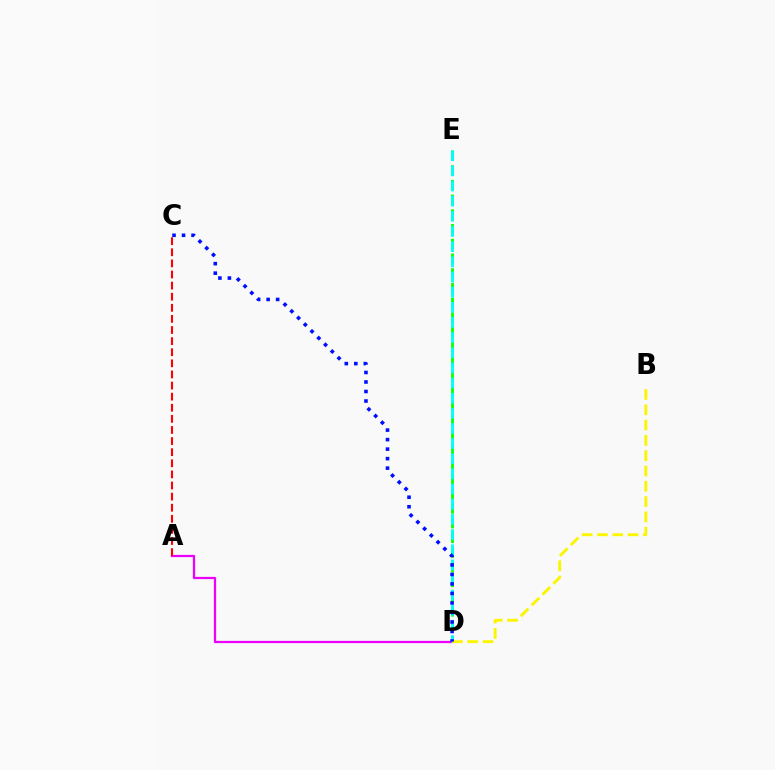{('D', 'E'): [{'color': '#08ff00', 'line_style': 'dashed', 'thickness': 2.0}, {'color': '#00fff6', 'line_style': 'dashed', 'thickness': 2.06}], ('A', 'D'): [{'color': '#ee00ff', 'line_style': 'solid', 'thickness': 1.62}], ('B', 'D'): [{'color': '#fcf500', 'line_style': 'dashed', 'thickness': 2.08}], ('A', 'C'): [{'color': '#ff0000', 'line_style': 'dashed', 'thickness': 1.51}], ('C', 'D'): [{'color': '#0010ff', 'line_style': 'dotted', 'thickness': 2.58}]}